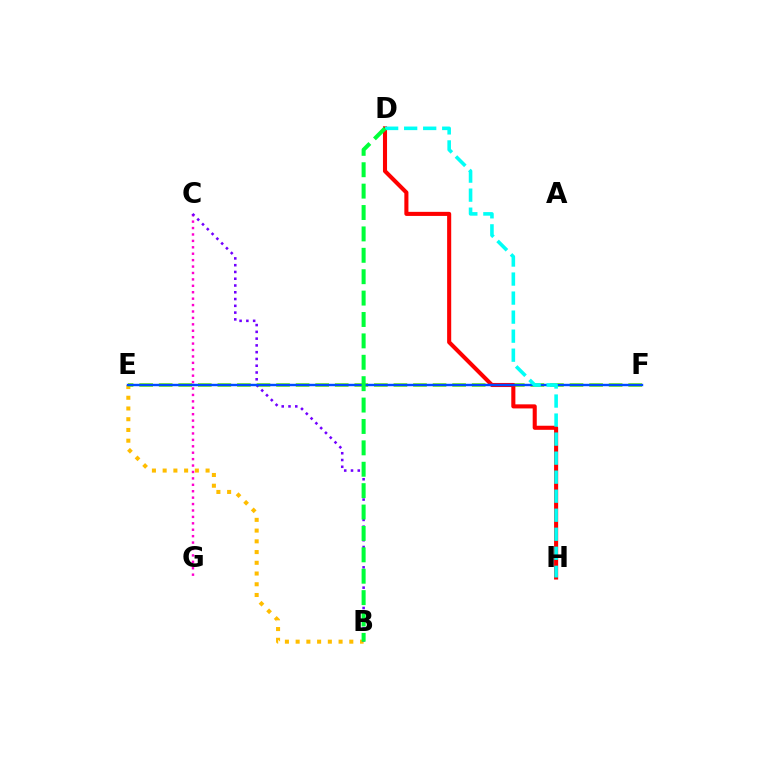{('B', 'E'): [{'color': '#ffbd00', 'line_style': 'dotted', 'thickness': 2.92}], ('C', 'G'): [{'color': '#ff00cf', 'line_style': 'dotted', 'thickness': 1.74}], ('E', 'F'): [{'color': '#84ff00', 'line_style': 'dashed', 'thickness': 2.66}, {'color': '#004bff', 'line_style': 'solid', 'thickness': 1.75}], ('D', 'H'): [{'color': '#ff0000', 'line_style': 'solid', 'thickness': 2.94}, {'color': '#00fff6', 'line_style': 'dashed', 'thickness': 2.58}], ('B', 'C'): [{'color': '#7200ff', 'line_style': 'dotted', 'thickness': 1.84}], ('B', 'D'): [{'color': '#00ff39', 'line_style': 'dashed', 'thickness': 2.91}]}